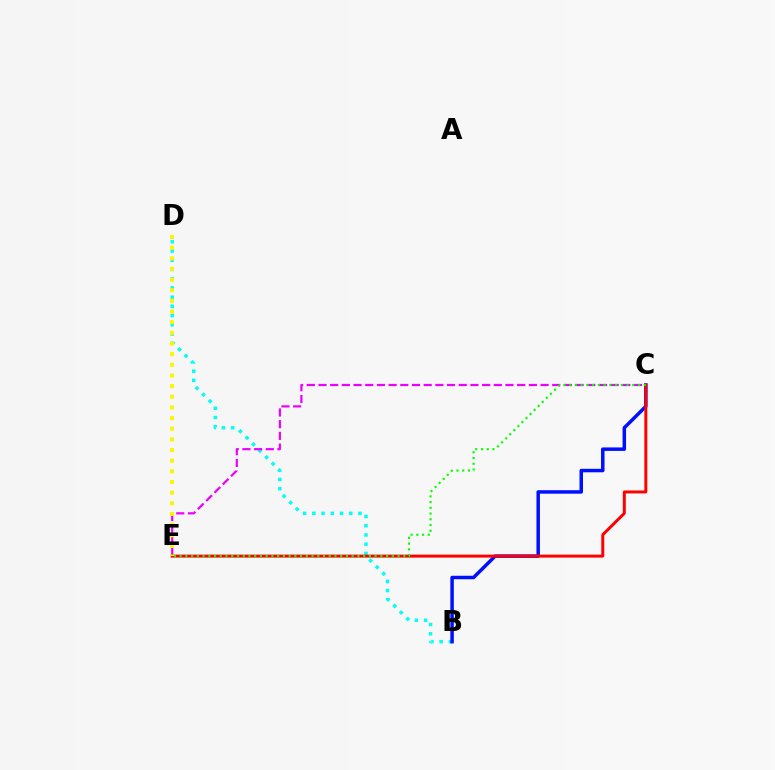{('B', 'D'): [{'color': '#00fff6', 'line_style': 'dotted', 'thickness': 2.5}], ('B', 'C'): [{'color': '#0010ff', 'line_style': 'solid', 'thickness': 2.51}], ('C', 'E'): [{'color': '#ee00ff', 'line_style': 'dashed', 'thickness': 1.59}, {'color': '#ff0000', 'line_style': 'solid', 'thickness': 2.14}, {'color': '#08ff00', 'line_style': 'dotted', 'thickness': 1.56}], ('D', 'E'): [{'color': '#fcf500', 'line_style': 'dotted', 'thickness': 2.89}]}